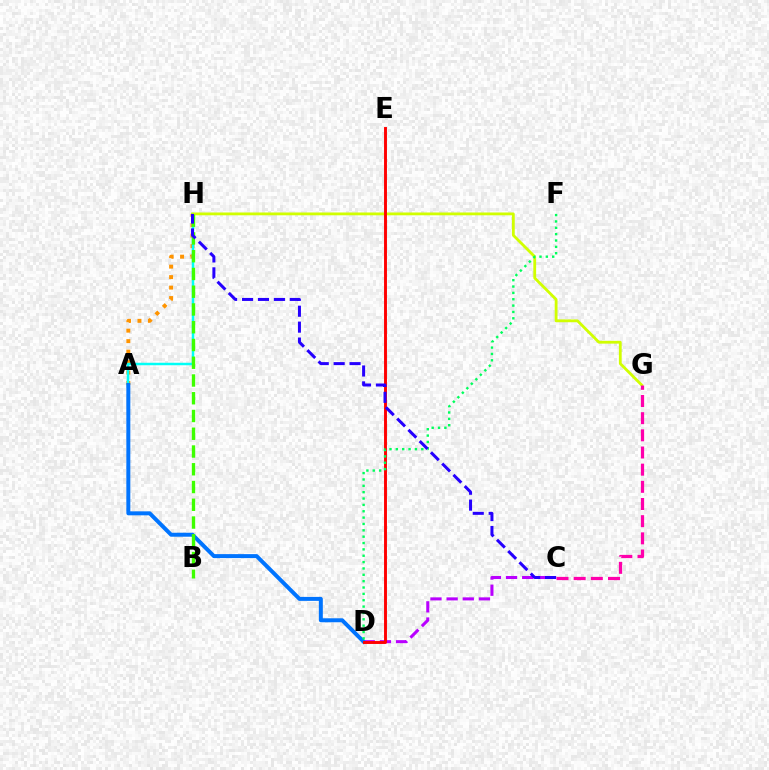{('A', 'H'): [{'color': '#ff9400', 'line_style': 'dotted', 'thickness': 2.85}, {'color': '#00fff6', 'line_style': 'solid', 'thickness': 1.79}], ('C', 'D'): [{'color': '#b900ff', 'line_style': 'dashed', 'thickness': 2.2}], ('G', 'H'): [{'color': '#d1ff00', 'line_style': 'solid', 'thickness': 2.02}], ('A', 'D'): [{'color': '#0074ff', 'line_style': 'solid', 'thickness': 2.86}], ('D', 'E'): [{'color': '#ff0000', 'line_style': 'solid', 'thickness': 2.1}], ('B', 'H'): [{'color': '#3dff00', 'line_style': 'dashed', 'thickness': 2.41}], ('D', 'F'): [{'color': '#00ff5c', 'line_style': 'dotted', 'thickness': 1.73}], ('C', 'G'): [{'color': '#ff00ac', 'line_style': 'dashed', 'thickness': 2.33}], ('C', 'H'): [{'color': '#2500ff', 'line_style': 'dashed', 'thickness': 2.16}]}